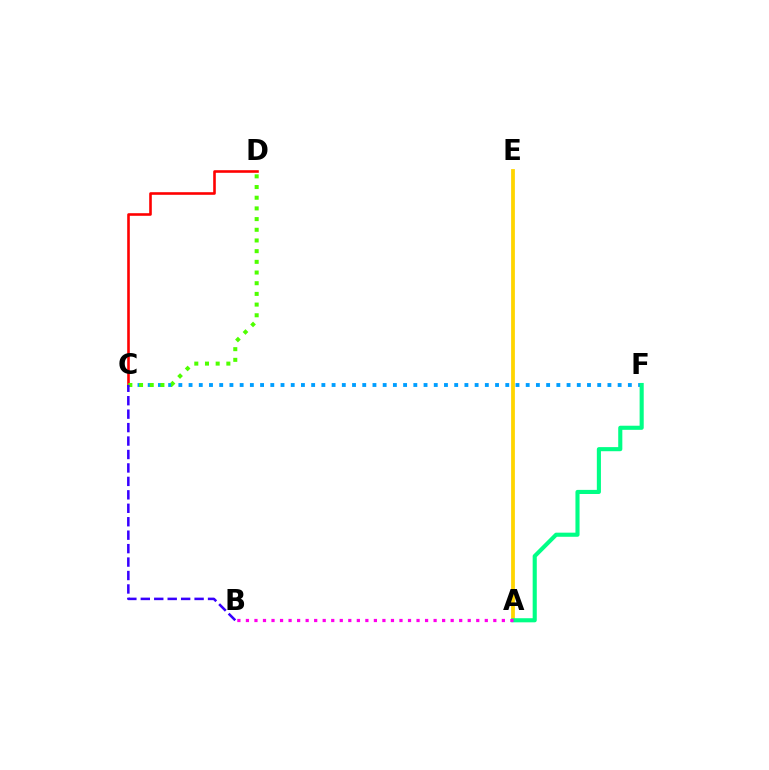{('C', 'F'): [{'color': '#009eff', 'line_style': 'dotted', 'thickness': 2.78}], ('C', 'D'): [{'color': '#ff0000', 'line_style': 'solid', 'thickness': 1.87}, {'color': '#4fff00', 'line_style': 'dotted', 'thickness': 2.9}], ('A', 'E'): [{'color': '#ffd500', 'line_style': 'solid', 'thickness': 2.72}], ('A', 'F'): [{'color': '#00ff86', 'line_style': 'solid', 'thickness': 2.96}], ('A', 'B'): [{'color': '#ff00ed', 'line_style': 'dotted', 'thickness': 2.32}], ('B', 'C'): [{'color': '#3700ff', 'line_style': 'dashed', 'thickness': 1.83}]}